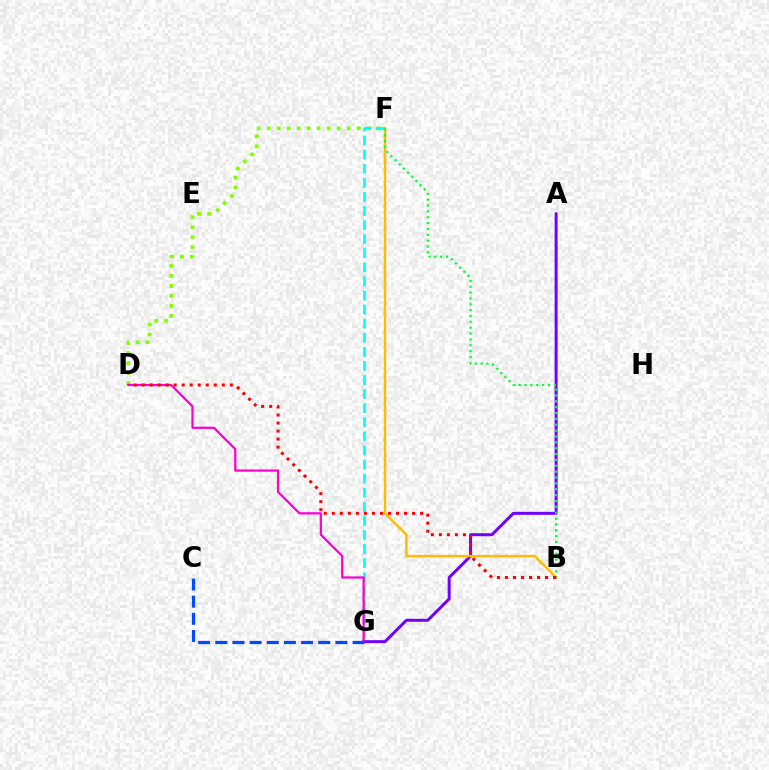{('A', 'G'): [{'color': '#7200ff', 'line_style': 'solid', 'thickness': 2.16}], ('D', 'F'): [{'color': '#84ff00', 'line_style': 'dotted', 'thickness': 2.72}], ('F', 'G'): [{'color': '#00fff6', 'line_style': 'dashed', 'thickness': 1.91}], ('B', 'F'): [{'color': '#ffbd00', 'line_style': 'solid', 'thickness': 1.8}, {'color': '#00ff39', 'line_style': 'dotted', 'thickness': 1.59}], ('D', 'G'): [{'color': '#ff00cf', 'line_style': 'solid', 'thickness': 1.62}], ('B', 'D'): [{'color': '#ff0000', 'line_style': 'dotted', 'thickness': 2.18}], ('C', 'G'): [{'color': '#004bff', 'line_style': 'dashed', 'thickness': 2.33}]}